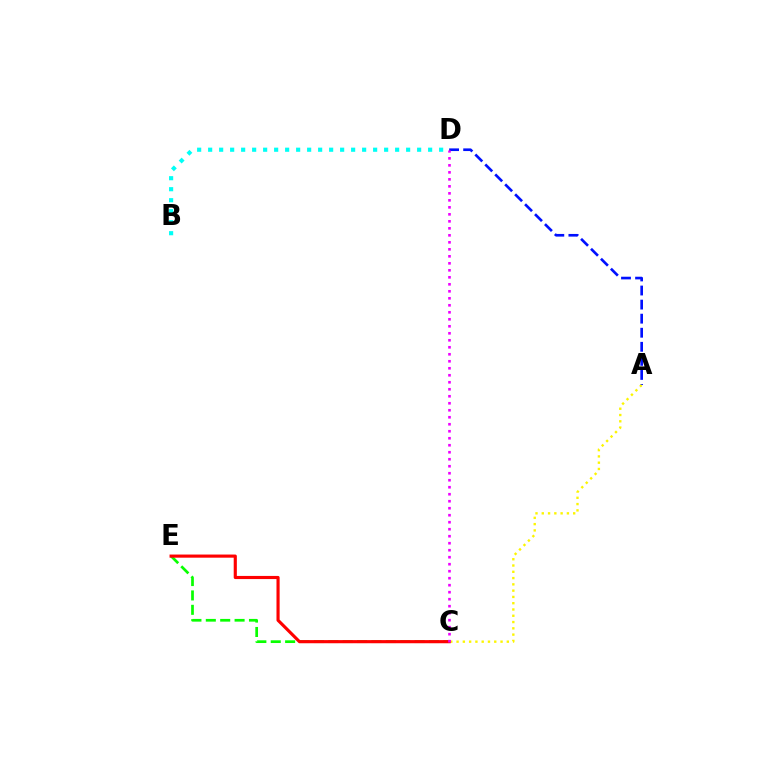{('A', 'D'): [{'color': '#0010ff', 'line_style': 'dashed', 'thickness': 1.91}], ('C', 'E'): [{'color': '#08ff00', 'line_style': 'dashed', 'thickness': 1.95}, {'color': '#ff0000', 'line_style': 'solid', 'thickness': 2.26}], ('A', 'C'): [{'color': '#fcf500', 'line_style': 'dotted', 'thickness': 1.71}], ('B', 'D'): [{'color': '#00fff6', 'line_style': 'dotted', 'thickness': 2.99}], ('C', 'D'): [{'color': '#ee00ff', 'line_style': 'dotted', 'thickness': 1.9}]}